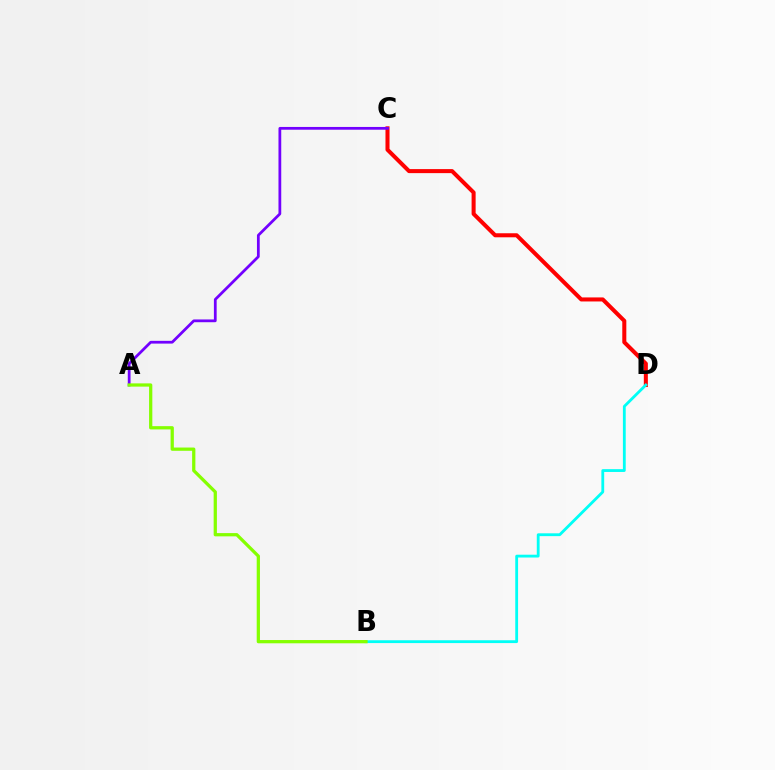{('C', 'D'): [{'color': '#ff0000', 'line_style': 'solid', 'thickness': 2.91}], ('A', 'C'): [{'color': '#7200ff', 'line_style': 'solid', 'thickness': 1.99}], ('B', 'D'): [{'color': '#00fff6', 'line_style': 'solid', 'thickness': 2.03}], ('A', 'B'): [{'color': '#84ff00', 'line_style': 'solid', 'thickness': 2.34}]}